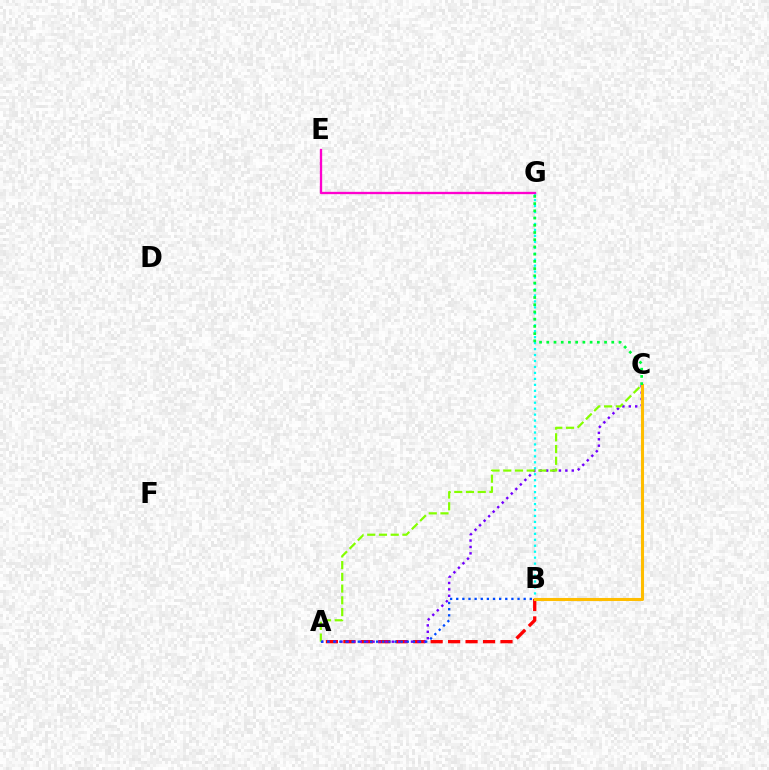{('B', 'G'): [{'color': '#00fff6', 'line_style': 'dotted', 'thickness': 1.62}], ('A', 'B'): [{'color': '#ff0000', 'line_style': 'dashed', 'thickness': 2.37}, {'color': '#004bff', 'line_style': 'dotted', 'thickness': 1.67}], ('A', 'C'): [{'color': '#7200ff', 'line_style': 'dotted', 'thickness': 1.74}, {'color': '#84ff00', 'line_style': 'dashed', 'thickness': 1.59}], ('E', 'G'): [{'color': '#ff00cf', 'line_style': 'solid', 'thickness': 1.67}], ('B', 'C'): [{'color': '#ffbd00', 'line_style': 'solid', 'thickness': 2.21}], ('C', 'G'): [{'color': '#00ff39', 'line_style': 'dotted', 'thickness': 1.96}]}